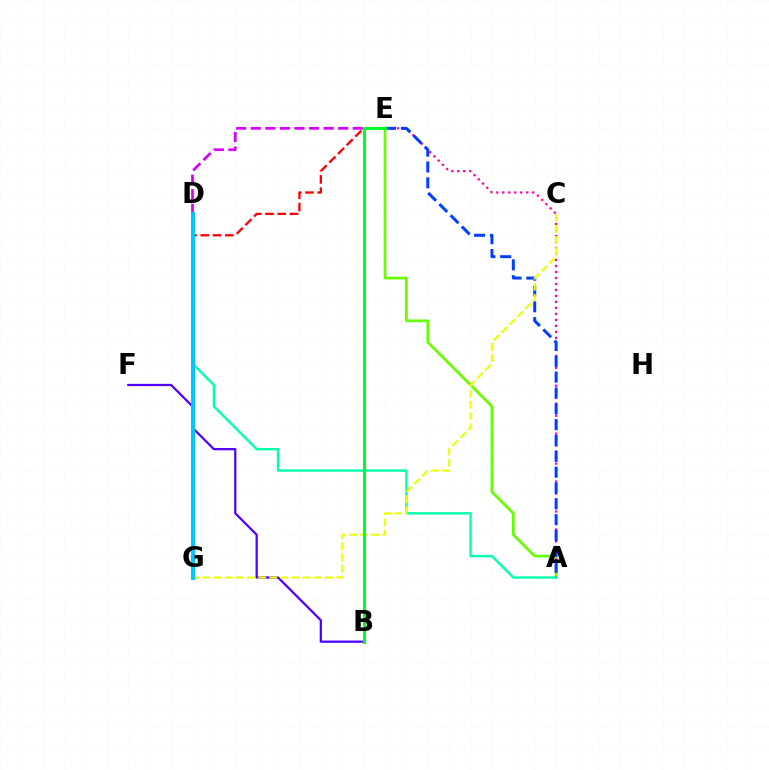{('A', 'E'): [{'color': '#66ff00', 'line_style': 'solid', 'thickness': 1.96}, {'color': '#ff00a0', 'line_style': 'dotted', 'thickness': 1.63}, {'color': '#003fff', 'line_style': 'dashed', 'thickness': 2.15}], ('B', 'F'): [{'color': '#4f00ff', 'line_style': 'solid', 'thickness': 1.61}], ('D', 'G'): [{'color': '#ff8800', 'line_style': 'dashed', 'thickness': 2.72}, {'color': '#00c7ff', 'line_style': 'solid', 'thickness': 2.91}], ('A', 'D'): [{'color': '#00ffaf', 'line_style': 'solid', 'thickness': 1.7}], ('C', 'G'): [{'color': '#eeff00', 'line_style': 'dashed', 'thickness': 1.51}], ('E', 'G'): [{'color': '#ff0000', 'line_style': 'dashed', 'thickness': 1.67}], ('D', 'E'): [{'color': '#d600ff', 'line_style': 'dashed', 'thickness': 1.98}], ('B', 'E'): [{'color': '#00ff27', 'line_style': 'solid', 'thickness': 2.23}]}